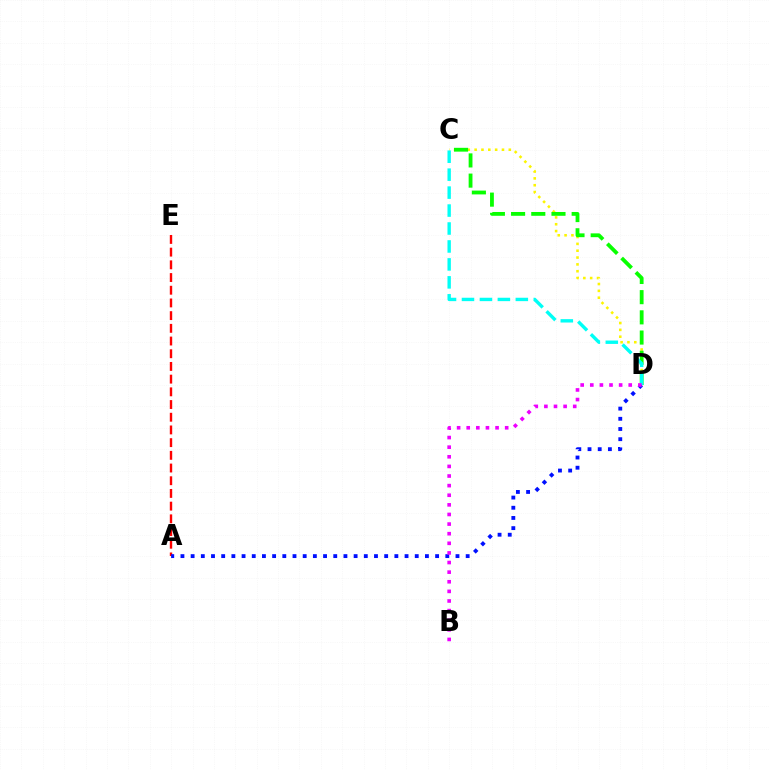{('C', 'D'): [{'color': '#fcf500', 'line_style': 'dotted', 'thickness': 1.86}, {'color': '#08ff00', 'line_style': 'dashed', 'thickness': 2.74}, {'color': '#00fff6', 'line_style': 'dashed', 'thickness': 2.44}], ('A', 'E'): [{'color': '#ff0000', 'line_style': 'dashed', 'thickness': 1.73}], ('A', 'D'): [{'color': '#0010ff', 'line_style': 'dotted', 'thickness': 2.77}], ('B', 'D'): [{'color': '#ee00ff', 'line_style': 'dotted', 'thickness': 2.61}]}